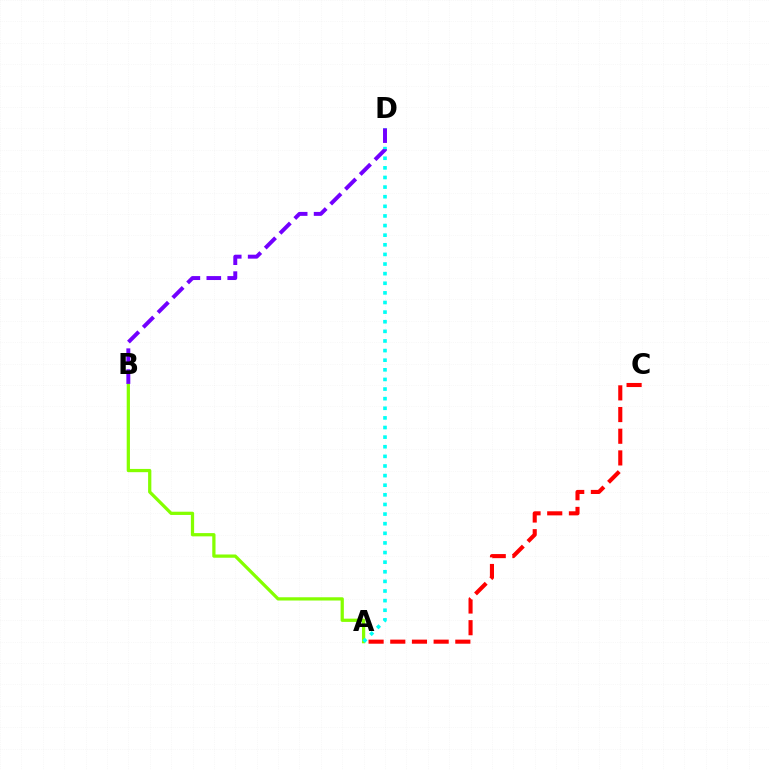{('A', 'B'): [{'color': '#84ff00', 'line_style': 'solid', 'thickness': 2.34}], ('A', 'D'): [{'color': '#00fff6', 'line_style': 'dotted', 'thickness': 2.61}], ('A', 'C'): [{'color': '#ff0000', 'line_style': 'dashed', 'thickness': 2.95}], ('B', 'D'): [{'color': '#7200ff', 'line_style': 'dashed', 'thickness': 2.84}]}